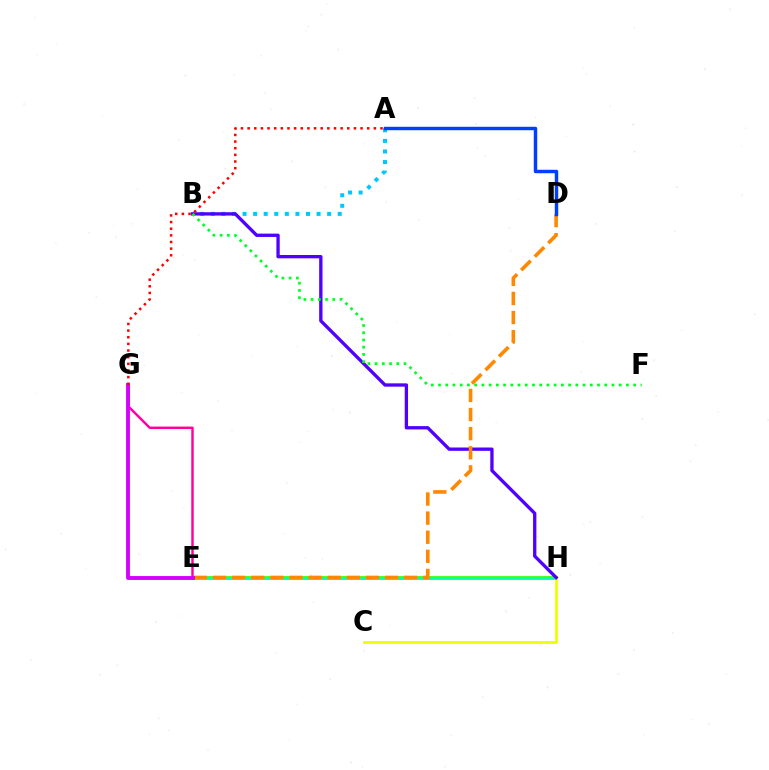{('E', 'H'): [{'color': '#66ff00', 'line_style': 'solid', 'thickness': 2.94}, {'color': '#00ffaf', 'line_style': 'solid', 'thickness': 1.79}], ('A', 'B'): [{'color': '#00c7ff', 'line_style': 'dotted', 'thickness': 2.87}], ('C', 'H'): [{'color': '#eeff00', 'line_style': 'solid', 'thickness': 2.03}], ('B', 'H'): [{'color': '#4f00ff', 'line_style': 'solid', 'thickness': 2.39}], ('E', 'G'): [{'color': '#ff00a0', 'line_style': 'solid', 'thickness': 1.75}, {'color': '#d600ff', 'line_style': 'solid', 'thickness': 2.79}], ('D', 'E'): [{'color': '#ff8800', 'line_style': 'dashed', 'thickness': 2.6}], ('A', 'G'): [{'color': '#ff0000', 'line_style': 'dotted', 'thickness': 1.81}], ('B', 'F'): [{'color': '#00ff27', 'line_style': 'dotted', 'thickness': 1.96}], ('A', 'D'): [{'color': '#003fff', 'line_style': 'solid', 'thickness': 2.49}]}